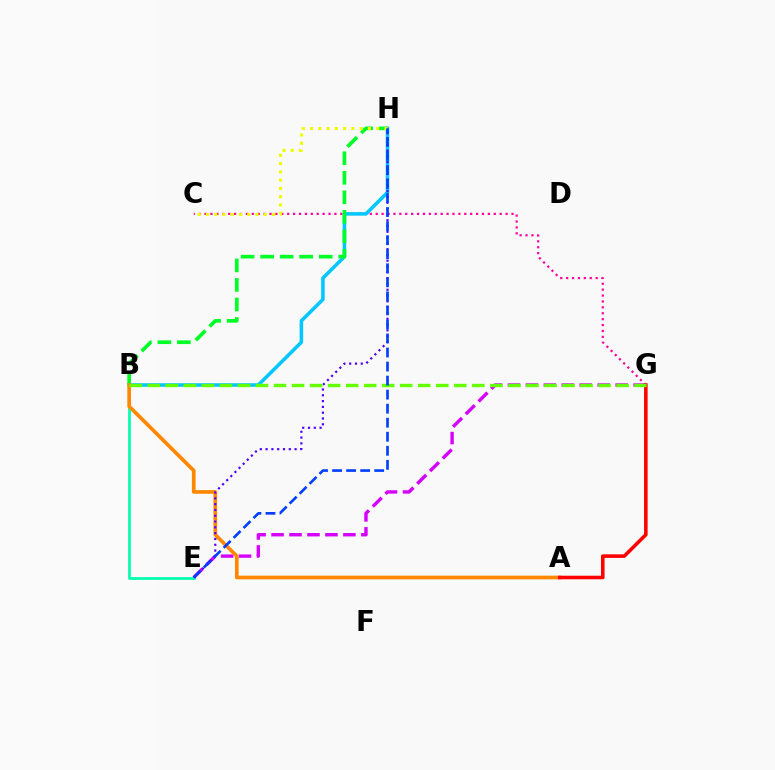{('C', 'G'): [{'color': '#ff00a0', 'line_style': 'dotted', 'thickness': 1.6}], ('B', 'H'): [{'color': '#00c7ff', 'line_style': 'solid', 'thickness': 2.55}, {'color': '#00ff27', 'line_style': 'dashed', 'thickness': 2.65}], ('B', 'E'): [{'color': '#00ffaf', 'line_style': 'solid', 'thickness': 1.97}], ('E', 'G'): [{'color': '#d600ff', 'line_style': 'dashed', 'thickness': 2.44}], ('A', 'B'): [{'color': '#ff8800', 'line_style': 'solid', 'thickness': 2.65}], ('C', 'H'): [{'color': '#eeff00', 'line_style': 'dotted', 'thickness': 2.25}], ('E', 'H'): [{'color': '#4f00ff', 'line_style': 'dotted', 'thickness': 1.58}, {'color': '#003fff', 'line_style': 'dashed', 'thickness': 1.91}], ('A', 'G'): [{'color': '#ff0000', 'line_style': 'solid', 'thickness': 2.57}], ('B', 'G'): [{'color': '#66ff00', 'line_style': 'dashed', 'thickness': 2.45}]}